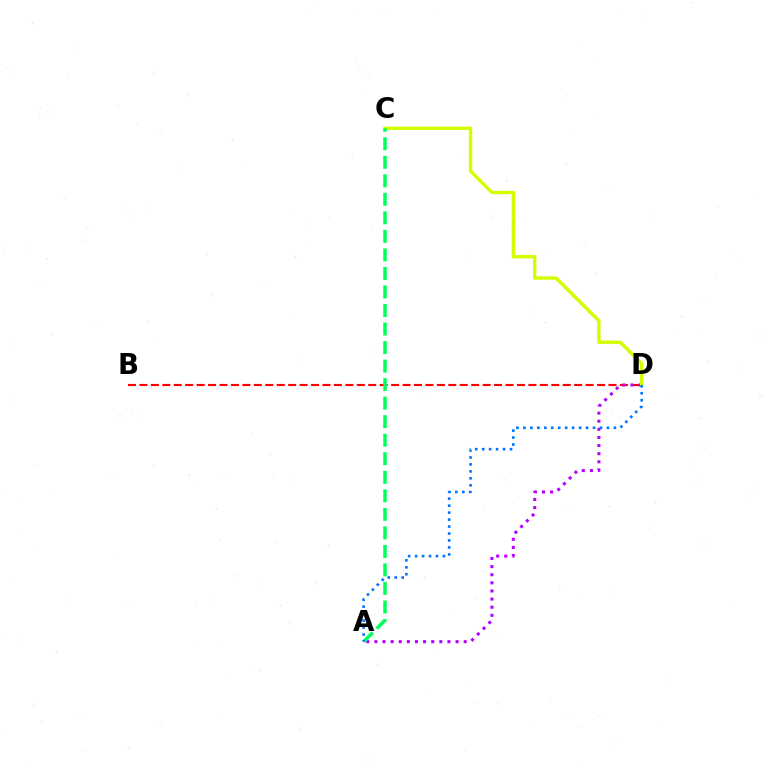{('B', 'D'): [{'color': '#ff0000', 'line_style': 'dashed', 'thickness': 1.55}], ('A', 'D'): [{'color': '#b900ff', 'line_style': 'dotted', 'thickness': 2.21}, {'color': '#0074ff', 'line_style': 'dotted', 'thickness': 1.89}], ('C', 'D'): [{'color': '#d1ff00', 'line_style': 'solid', 'thickness': 2.45}], ('A', 'C'): [{'color': '#00ff5c', 'line_style': 'dashed', 'thickness': 2.52}]}